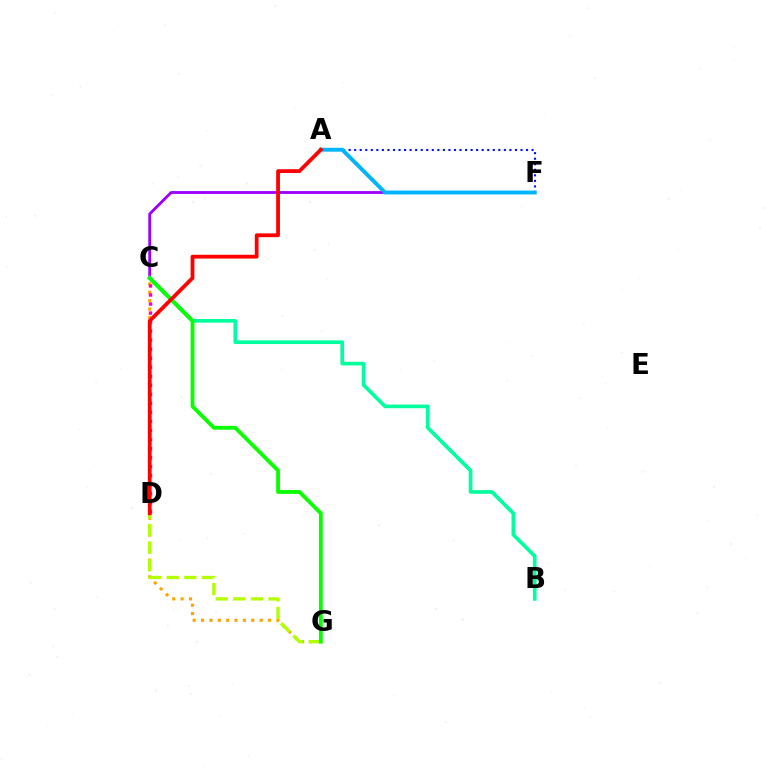{('C', 'F'): [{'color': '#9b00ff', 'line_style': 'solid', 'thickness': 2.05}], ('C', 'G'): [{'color': '#ffa500', 'line_style': 'dotted', 'thickness': 2.27}, {'color': '#08ff00', 'line_style': 'solid', 'thickness': 2.75}], ('D', 'G'): [{'color': '#b3ff00', 'line_style': 'dashed', 'thickness': 2.39}], ('B', 'C'): [{'color': '#00ff9d', 'line_style': 'solid', 'thickness': 2.64}], ('A', 'F'): [{'color': '#0010ff', 'line_style': 'dotted', 'thickness': 1.51}, {'color': '#00b5ff', 'line_style': 'solid', 'thickness': 2.8}], ('C', 'D'): [{'color': '#ff00bd', 'line_style': 'dotted', 'thickness': 2.45}], ('A', 'D'): [{'color': '#ff0000', 'line_style': 'solid', 'thickness': 2.73}]}